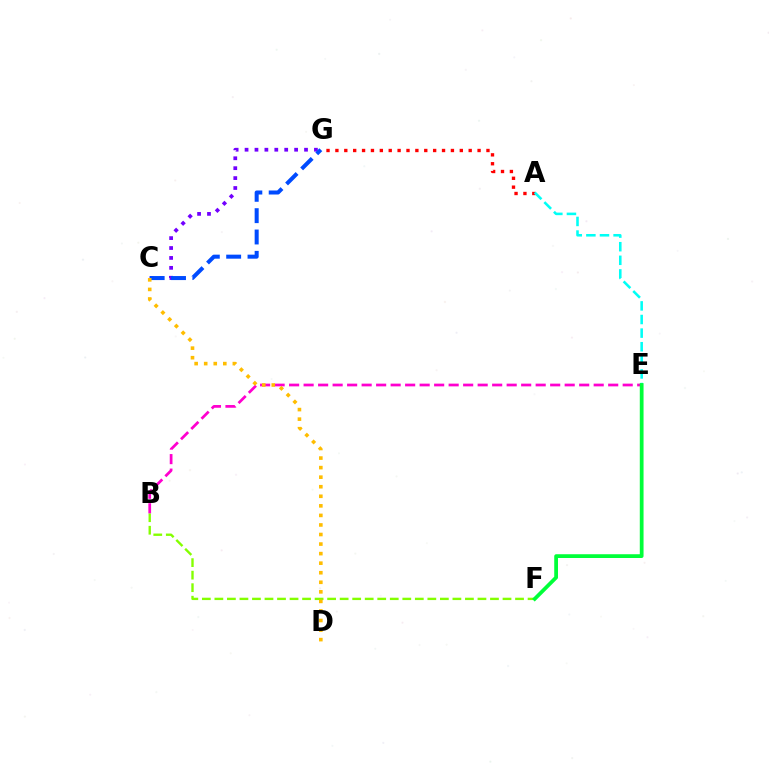{('B', 'F'): [{'color': '#84ff00', 'line_style': 'dashed', 'thickness': 1.7}], ('C', 'G'): [{'color': '#7200ff', 'line_style': 'dotted', 'thickness': 2.69}, {'color': '#004bff', 'line_style': 'dashed', 'thickness': 2.9}], ('B', 'E'): [{'color': '#ff00cf', 'line_style': 'dashed', 'thickness': 1.97}], ('A', 'G'): [{'color': '#ff0000', 'line_style': 'dotted', 'thickness': 2.41}], ('A', 'E'): [{'color': '#00fff6', 'line_style': 'dashed', 'thickness': 1.85}], ('C', 'D'): [{'color': '#ffbd00', 'line_style': 'dotted', 'thickness': 2.6}], ('E', 'F'): [{'color': '#00ff39', 'line_style': 'solid', 'thickness': 2.71}]}